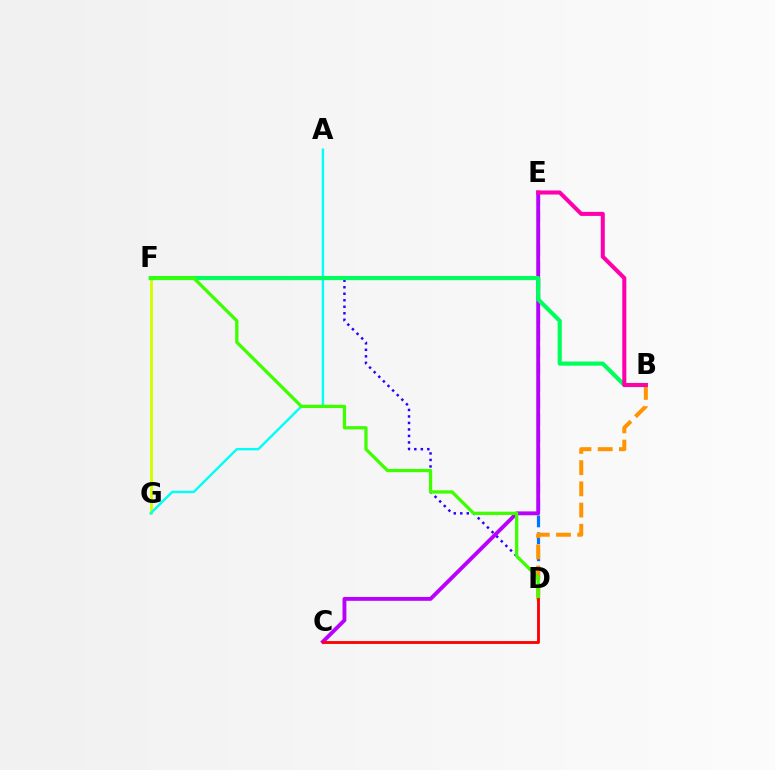{('D', 'E'): [{'color': '#0074ff', 'line_style': 'dashed', 'thickness': 2.3}], ('F', 'G'): [{'color': '#d1ff00', 'line_style': 'solid', 'thickness': 2.09}], ('A', 'G'): [{'color': '#00fff6', 'line_style': 'solid', 'thickness': 1.74}], ('D', 'F'): [{'color': '#2500ff', 'line_style': 'dotted', 'thickness': 1.77}, {'color': '#3dff00', 'line_style': 'solid', 'thickness': 2.36}], ('B', 'D'): [{'color': '#ff9400', 'line_style': 'dashed', 'thickness': 2.88}], ('C', 'E'): [{'color': '#b900ff', 'line_style': 'solid', 'thickness': 2.78}], ('B', 'F'): [{'color': '#00ff5c', 'line_style': 'solid', 'thickness': 2.98}], ('B', 'E'): [{'color': '#ff00ac', 'line_style': 'solid', 'thickness': 2.92}], ('C', 'D'): [{'color': '#ff0000', 'line_style': 'solid', 'thickness': 2.05}]}